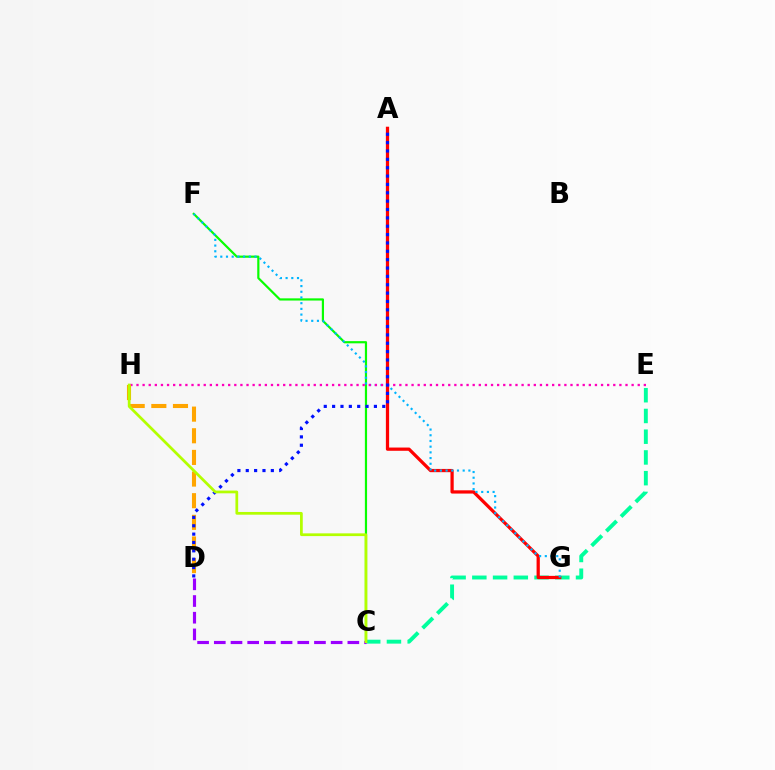{('C', 'E'): [{'color': '#00ff9d', 'line_style': 'dashed', 'thickness': 2.82}], ('C', 'F'): [{'color': '#08ff00', 'line_style': 'solid', 'thickness': 1.58}], ('A', 'G'): [{'color': '#ff0000', 'line_style': 'solid', 'thickness': 2.33}], ('C', 'D'): [{'color': '#9b00ff', 'line_style': 'dashed', 'thickness': 2.27}], ('F', 'G'): [{'color': '#00b5ff', 'line_style': 'dotted', 'thickness': 1.55}], ('E', 'H'): [{'color': '#ff00bd', 'line_style': 'dotted', 'thickness': 1.66}], ('D', 'H'): [{'color': '#ffa500', 'line_style': 'dashed', 'thickness': 2.94}], ('A', 'D'): [{'color': '#0010ff', 'line_style': 'dotted', 'thickness': 2.27}], ('C', 'H'): [{'color': '#b3ff00', 'line_style': 'solid', 'thickness': 1.97}]}